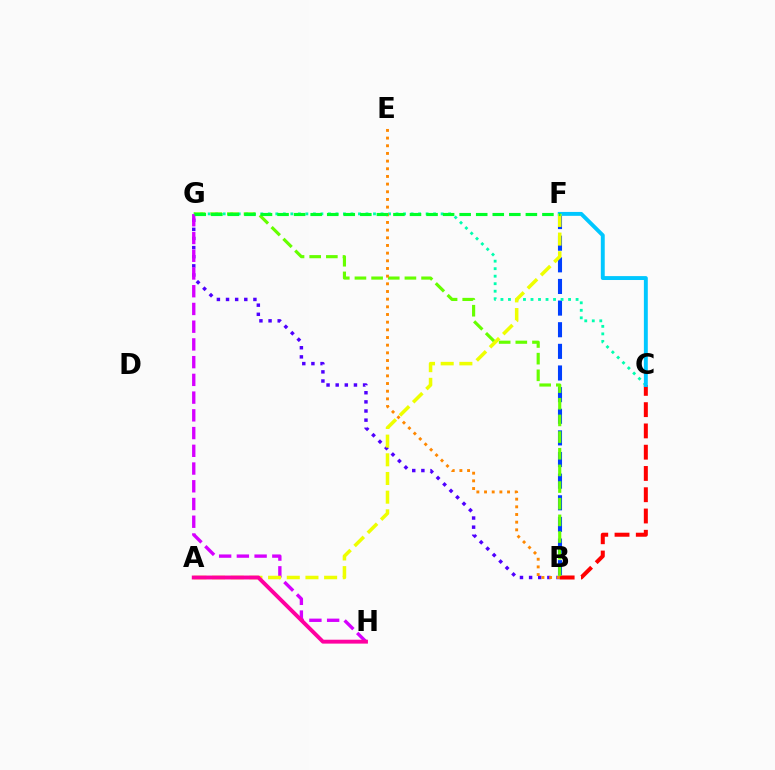{('B', 'F'): [{'color': '#003fff', 'line_style': 'dashed', 'thickness': 2.94}], ('C', 'G'): [{'color': '#00ffaf', 'line_style': 'dotted', 'thickness': 2.04}], ('B', 'G'): [{'color': '#4f00ff', 'line_style': 'dotted', 'thickness': 2.48}, {'color': '#66ff00', 'line_style': 'dashed', 'thickness': 2.26}], ('B', 'C'): [{'color': '#ff0000', 'line_style': 'dashed', 'thickness': 2.89}], ('C', 'F'): [{'color': '#00c7ff', 'line_style': 'solid', 'thickness': 2.82}], ('G', 'H'): [{'color': '#d600ff', 'line_style': 'dashed', 'thickness': 2.41}], ('B', 'E'): [{'color': '#ff8800', 'line_style': 'dotted', 'thickness': 2.08}], ('A', 'F'): [{'color': '#eeff00', 'line_style': 'dashed', 'thickness': 2.54}], ('F', 'G'): [{'color': '#00ff27', 'line_style': 'dashed', 'thickness': 2.25}], ('A', 'H'): [{'color': '#ff00a0', 'line_style': 'solid', 'thickness': 2.81}]}